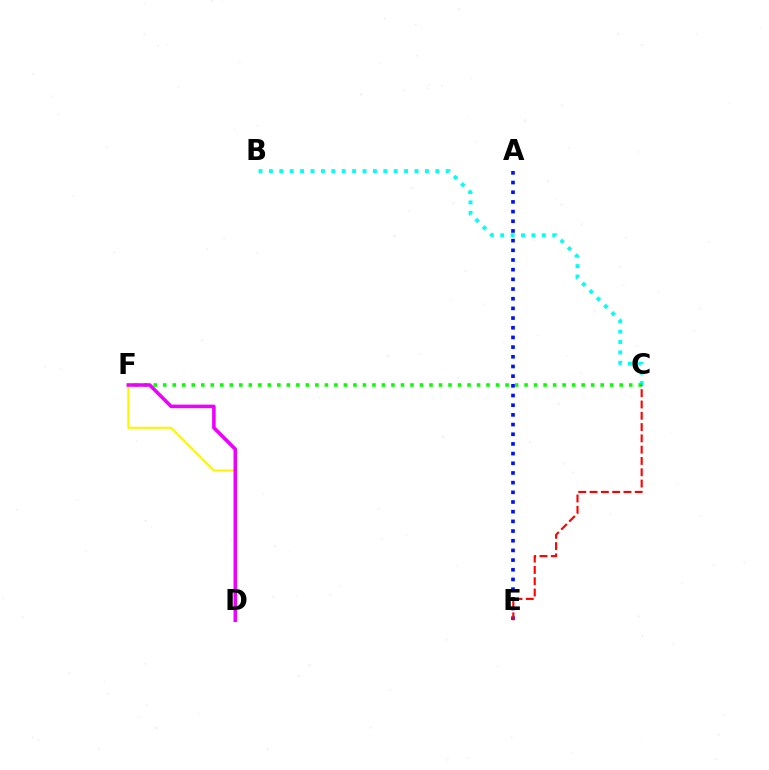{('B', 'C'): [{'color': '#00fff6', 'line_style': 'dotted', 'thickness': 2.83}], ('C', 'F'): [{'color': '#08ff00', 'line_style': 'dotted', 'thickness': 2.58}], ('A', 'E'): [{'color': '#0010ff', 'line_style': 'dotted', 'thickness': 2.63}], ('D', 'F'): [{'color': '#fcf500', 'line_style': 'solid', 'thickness': 1.5}, {'color': '#ee00ff', 'line_style': 'solid', 'thickness': 2.57}], ('C', 'E'): [{'color': '#ff0000', 'line_style': 'dashed', 'thickness': 1.53}]}